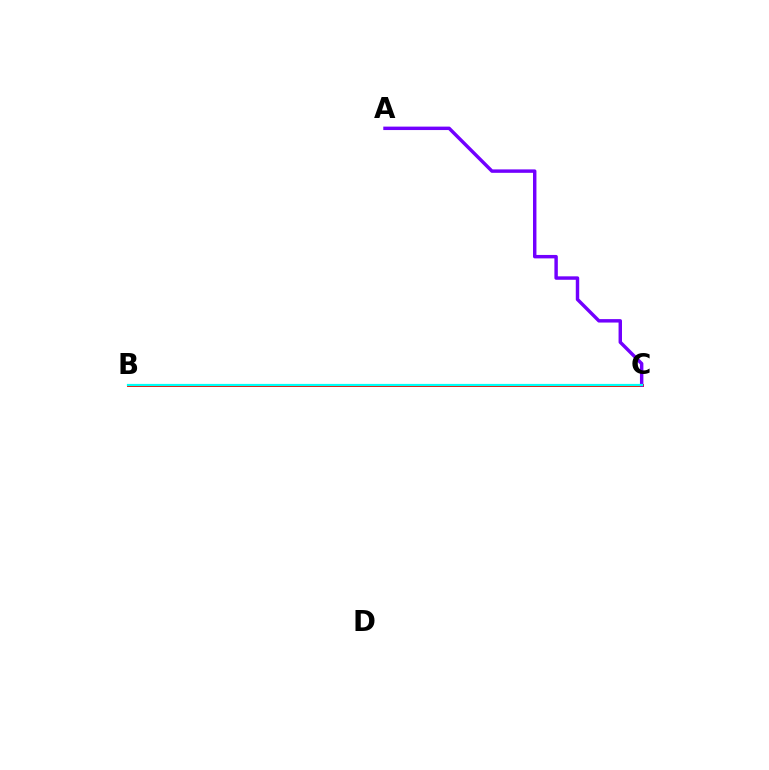{('B', 'C'): [{'color': '#84ff00', 'line_style': 'solid', 'thickness': 1.93}, {'color': '#ff0000', 'line_style': 'solid', 'thickness': 2.05}, {'color': '#00fff6', 'line_style': 'solid', 'thickness': 1.59}], ('A', 'C'): [{'color': '#7200ff', 'line_style': 'solid', 'thickness': 2.47}]}